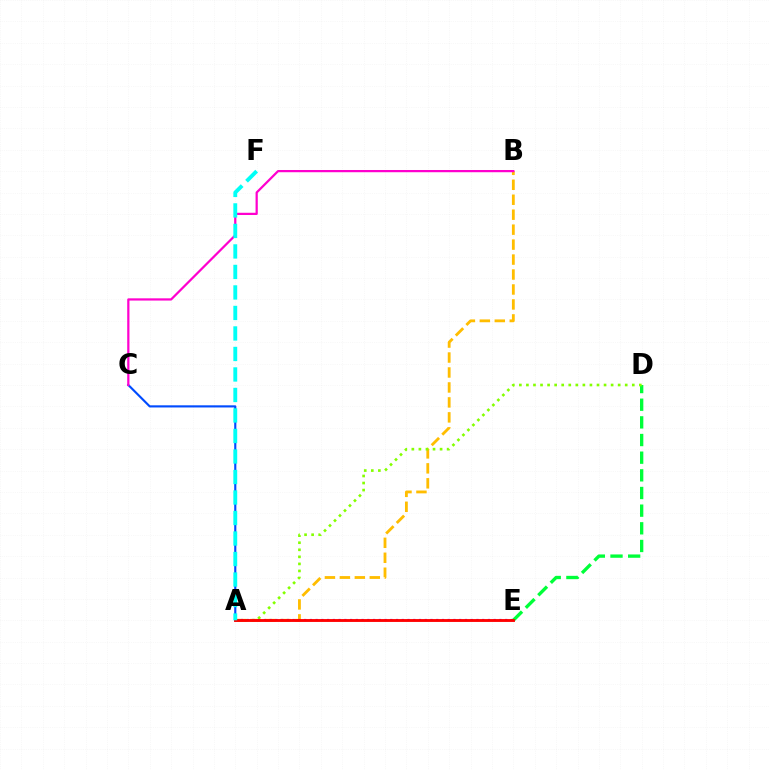{('A', 'B'): [{'color': '#ffbd00', 'line_style': 'dashed', 'thickness': 2.03}], ('A', 'E'): [{'color': '#7200ff', 'line_style': 'dotted', 'thickness': 1.56}, {'color': '#ff0000', 'line_style': 'solid', 'thickness': 2.07}], ('A', 'C'): [{'color': '#004bff', 'line_style': 'solid', 'thickness': 1.54}], ('D', 'E'): [{'color': '#00ff39', 'line_style': 'dashed', 'thickness': 2.4}], ('A', 'D'): [{'color': '#84ff00', 'line_style': 'dotted', 'thickness': 1.92}], ('B', 'C'): [{'color': '#ff00cf', 'line_style': 'solid', 'thickness': 1.61}], ('A', 'F'): [{'color': '#00fff6', 'line_style': 'dashed', 'thickness': 2.79}]}